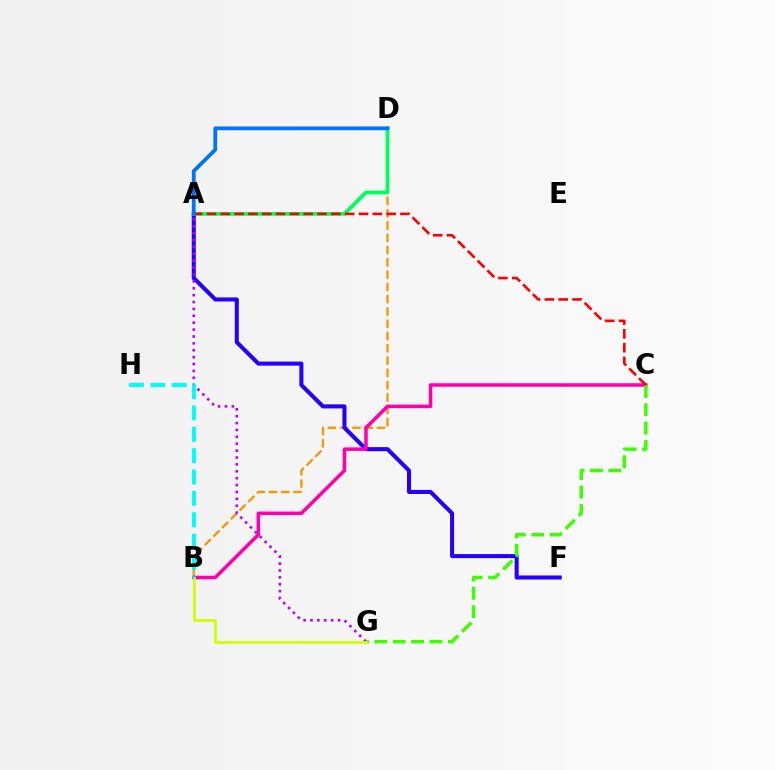{('B', 'D'): [{'color': '#ff9400', 'line_style': 'dashed', 'thickness': 1.67}], ('A', 'F'): [{'color': '#2500ff', 'line_style': 'solid', 'thickness': 2.92}], ('B', 'C'): [{'color': '#ff00ac', 'line_style': 'solid', 'thickness': 2.54}], ('A', 'G'): [{'color': '#b900ff', 'line_style': 'dotted', 'thickness': 1.87}], ('A', 'D'): [{'color': '#00ff5c', 'line_style': 'solid', 'thickness': 2.72}, {'color': '#0074ff', 'line_style': 'solid', 'thickness': 2.72}], ('C', 'G'): [{'color': '#3dff00', 'line_style': 'dashed', 'thickness': 2.5}], ('B', 'G'): [{'color': '#d1ff00', 'line_style': 'solid', 'thickness': 1.97}], ('A', 'C'): [{'color': '#ff0000', 'line_style': 'dashed', 'thickness': 1.88}], ('B', 'H'): [{'color': '#00fff6', 'line_style': 'dashed', 'thickness': 2.9}]}